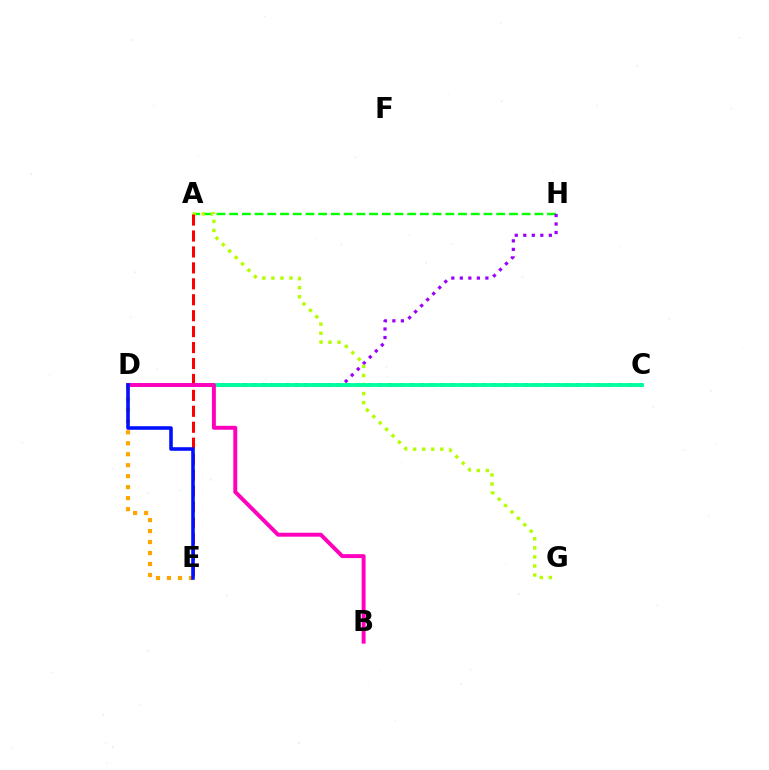{('A', 'H'): [{'color': '#08ff00', 'line_style': 'dashed', 'thickness': 1.73}], ('D', 'E'): [{'color': '#ffa500', 'line_style': 'dotted', 'thickness': 2.98}, {'color': '#0010ff', 'line_style': 'solid', 'thickness': 2.57}], ('C', 'D'): [{'color': '#00b5ff', 'line_style': 'dotted', 'thickness': 2.83}, {'color': '#00ff9d', 'line_style': 'solid', 'thickness': 2.77}], ('D', 'H'): [{'color': '#9b00ff', 'line_style': 'dotted', 'thickness': 2.31}], ('A', 'G'): [{'color': '#b3ff00', 'line_style': 'dotted', 'thickness': 2.46}], ('A', 'E'): [{'color': '#ff0000', 'line_style': 'dashed', 'thickness': 2.17}], ('B', 'D'): [{'color': '#ff00bd', 'line_style': 'solid', 'thickness': 2.84}]}